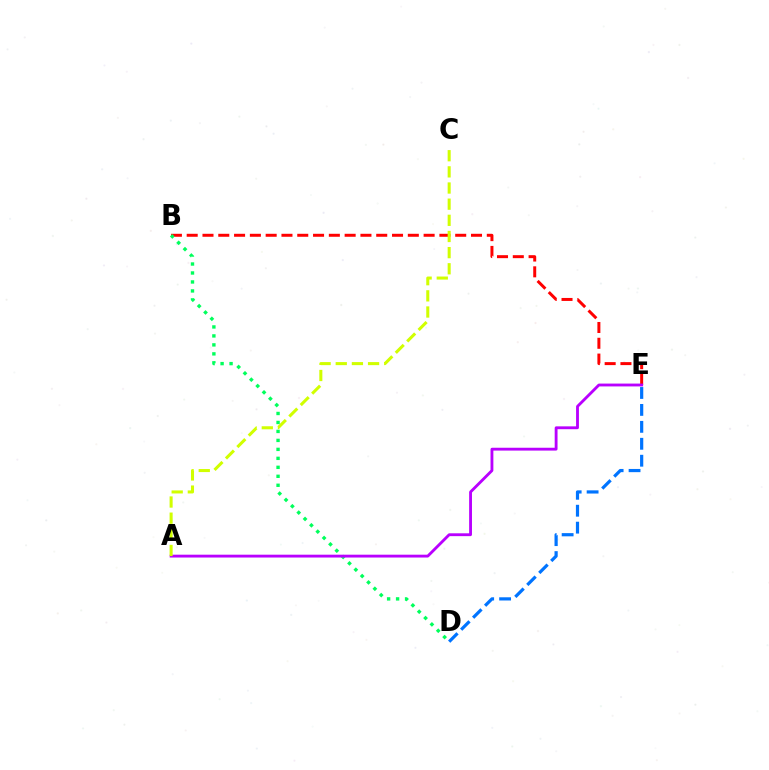{('D', 'E'): [{'color': '#0074ff', 'line_style': 'dashed', 'thickness': 2.3}], ('B', 'E'): [{'color': '#ff0000', 'line_style': 'dashed', 'thickness': 2.15}], ('B', 'D'): [{'color': '#00ff5c', 'line_style': 'dotted', 'thickness': 2.44}], ('A', 'E'): [{'color': '#b900ff', 'line_style': 'solid', 'thickness': 2.05}], ('A', 'C'): [{'color': '#d1ff00', 'line_style': 'dashed', 'thickness': 2.19}]}